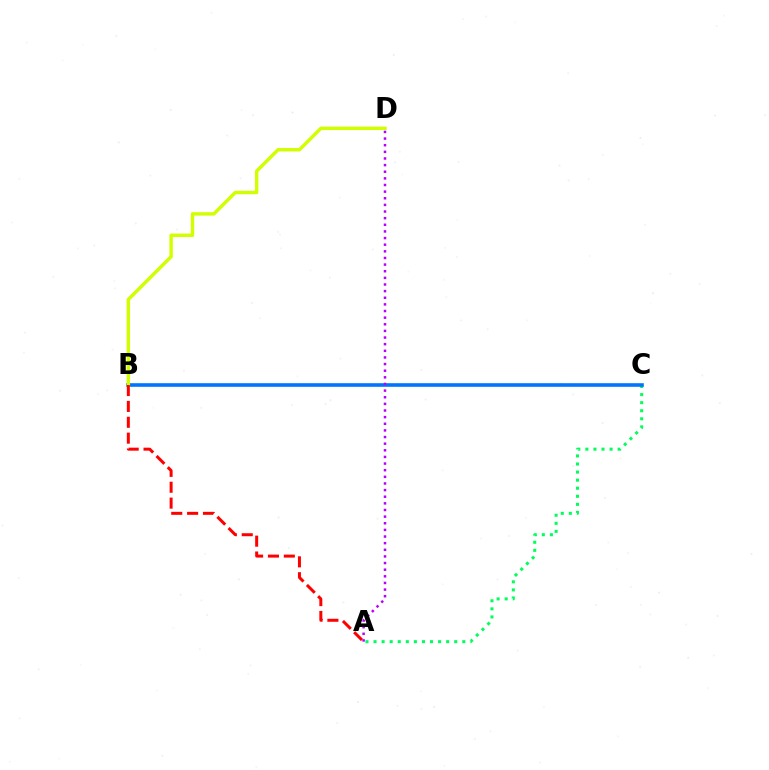{('A', 'C'): [{'color': '#00ff5c', 'line_style': 'dotted', 'thickness': 2.19}], ('B', 'C'): [{'color': '#0074ff', 'line_style': 'solid', 'thickness': 2.6}], ('B', 'D'): [{'color': '#d1ff00', 'line_style': 'solid', 'thickness': 2.47}], ('A', 'B'): [{'color': '#ff0000', 'line_style': 'dashed', 'thickness': 2.16}], ('A', 'D'): [{'color': '#b900ff', 'line_style': 'dotted', 'thickness': 1.8}]}